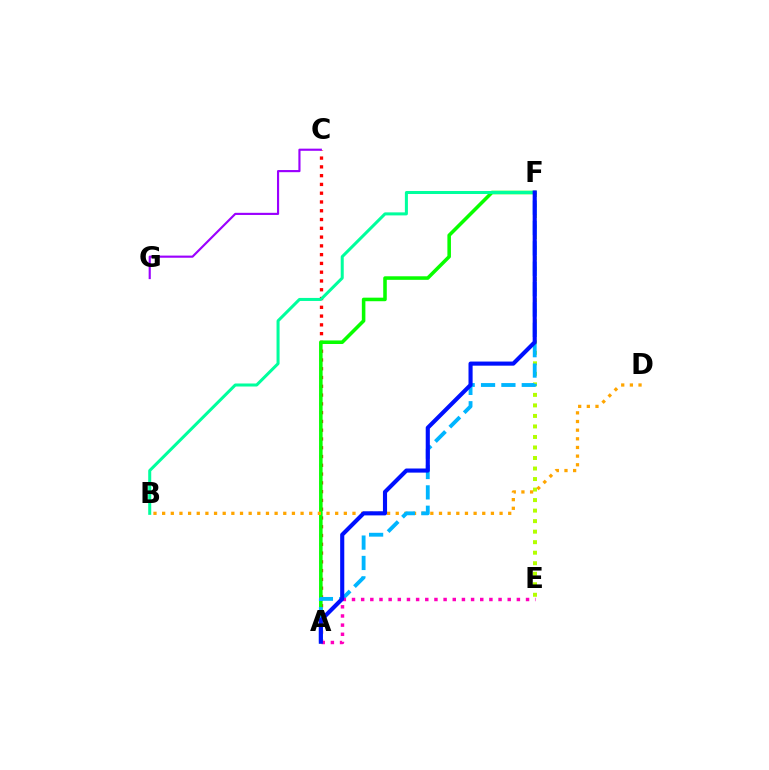{('A', 'C'): [{'color': '#ff0000', 'line_style': 'dotted', 'thickness': 2.38}], ('E', 'F'): [{'color': '#b3ff00', 'line_style': 'dotted', 'thickness': 2.86}], ('C', 'G'): [{'color': '#9b00ff', 'line_style': 'solid', 'thickness': 1.54}], ('A', 'F'): [{'color': '#08ff00', 'line_style': 'solid', 'thickness': 2.56}, {'color': '#00b5ff', 'line_style': 'dashed', 'thickness': 2.77}, {'color': '#0010ff', 'line_style': 'solid', 'thickness': 2.96}], ('B', 'D'): [{'color': '#ffa500', 'line_style': 'dotted', 'thickness': 2.35}], ('A', 'E'): [{'color': '#ff00bd', 'line_style': 'dotted', 'thickness': 2.49}], ('B', 'F'): [{'color': '#00ff9d', 'line_style': 'solid', 'thickness': 2.18}]}